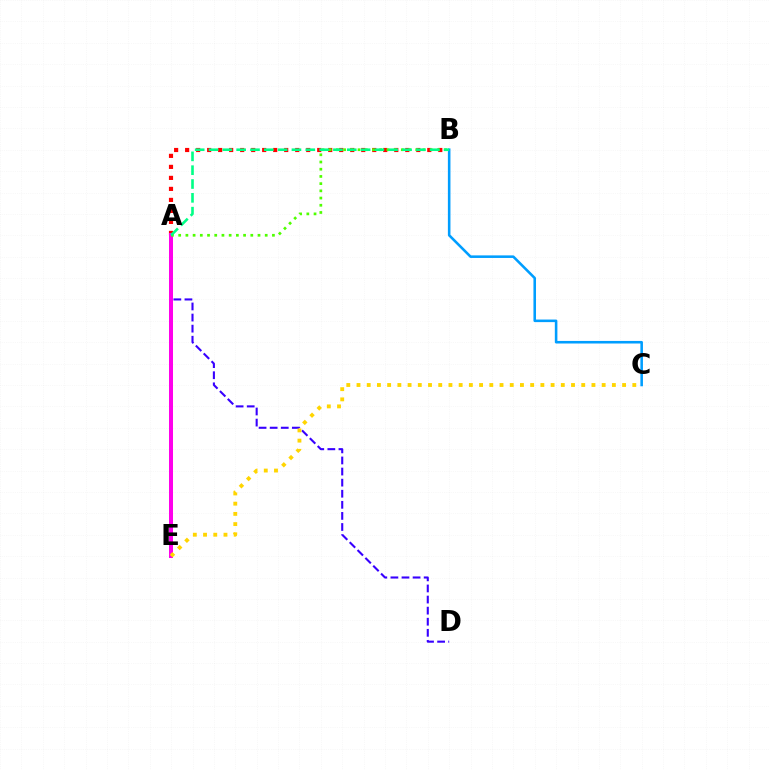{('A', 'B'): [{'color': '#ff0000', 'line_style': 'dotted', 'thickness': 2.99}, {'color': '#4fff00', 'line_style': 'dotted', 'thickness': 1.96}, {'color': '#00ff86', 'line_style': 'dashed', 'thickness': 1.88}], ('A', 'D'): [{'color': '#3700ff', 'line_style': 'dashed', 'thickness': 1.51}], ('A', 'E'): [{'color': '#ff00ed', 'line_style': 'solid', 'thickness': 2.88}], ('B', 'C'): [{'color': '#009eff', 'line_style': 'solid', 'thickness': 1.85}], ('C', 'E'): [{'color': '#ffd500', 'line_style': 'dotted', 'thickness': 2.78}]}